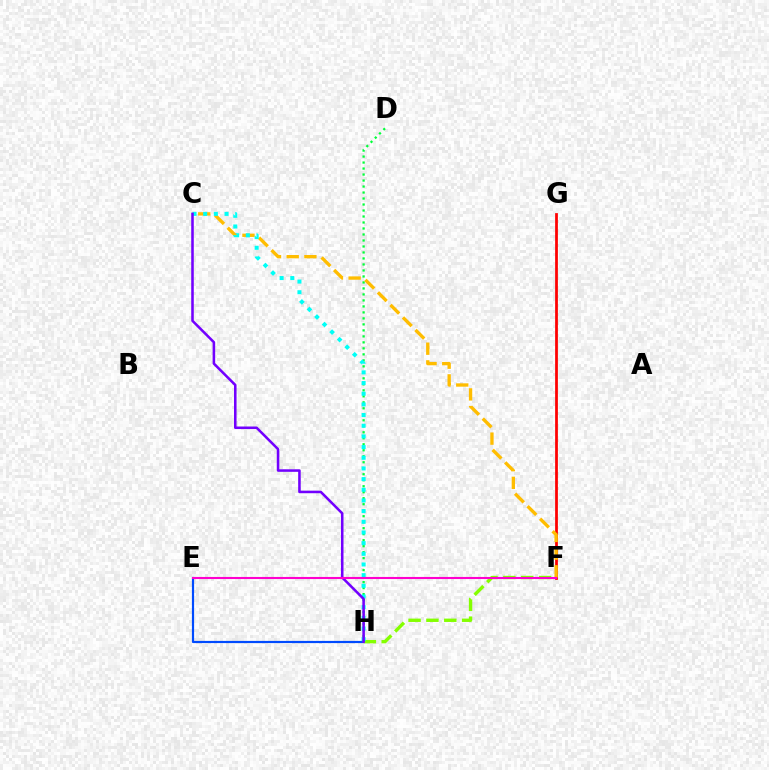{('F', 'G'): [{'color': '#ff0000', 'line_style': 'solid', 'thickness': 1.98}], ('E', 'H'): [{'color': '#004bff', 'line_style': 'solid', 'thickness': 1.57}], ('D', 'H'): [{'color': '#00ff39', 'line_style': 'dotted', 'thickness': 1.63}], ('C', 'F'): [{'color': '#ffbd00', 'line_style': 'dashed', 'thickness': 2.4}], ('F', 'H'): [{'color': '#84ff00', 'line_style': 'dashed', 'thickness': 2.43}], ('C', 'H'): [{'color': '#00fff6', 'line_style': 'dotted', 'thickness': 2.9}, {'color': '#7200ff', 'line_style': 'solid', 'thickness': 1.83}], ('E', 'F'): [{'color': '#ff00cf', 'line_style': 'solid', 'thickness': 1.51}]}